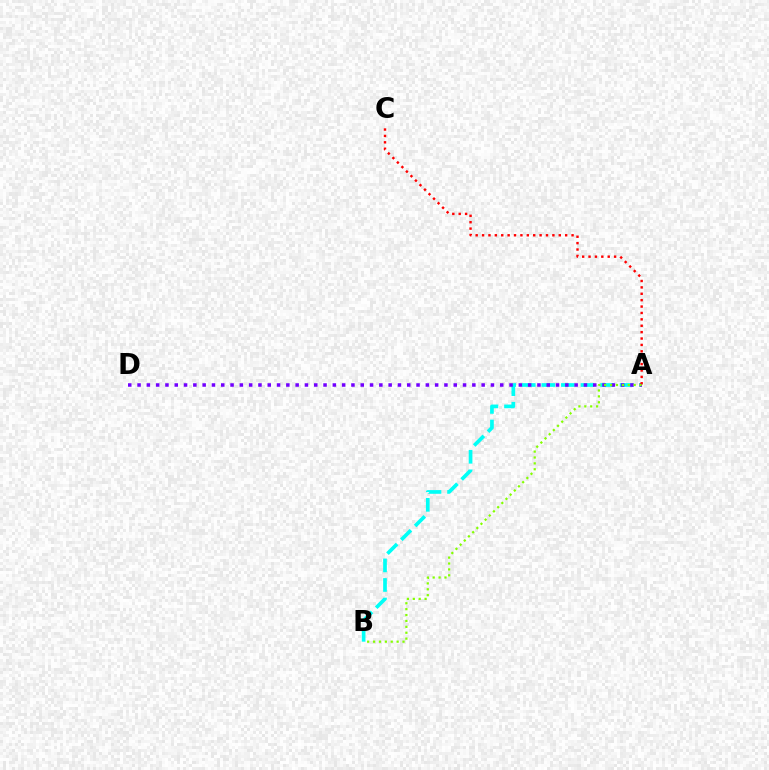{('A', 'B'): [{'color': '#00fff6', 'line_style': 'dashed', 'thickness': 2.66}, {'color': '#84ff00', 'line_style': 'dotted', 'thickness': 1.6}], ('A', 'D'): [{'color': '#7200ff', 'line_style': 'dotted', 'thickness': 2.53}], ('A', 'C'): [{'color': '#ff0000', 'line_style': 'dotted', 'thickness': 1.74}]}